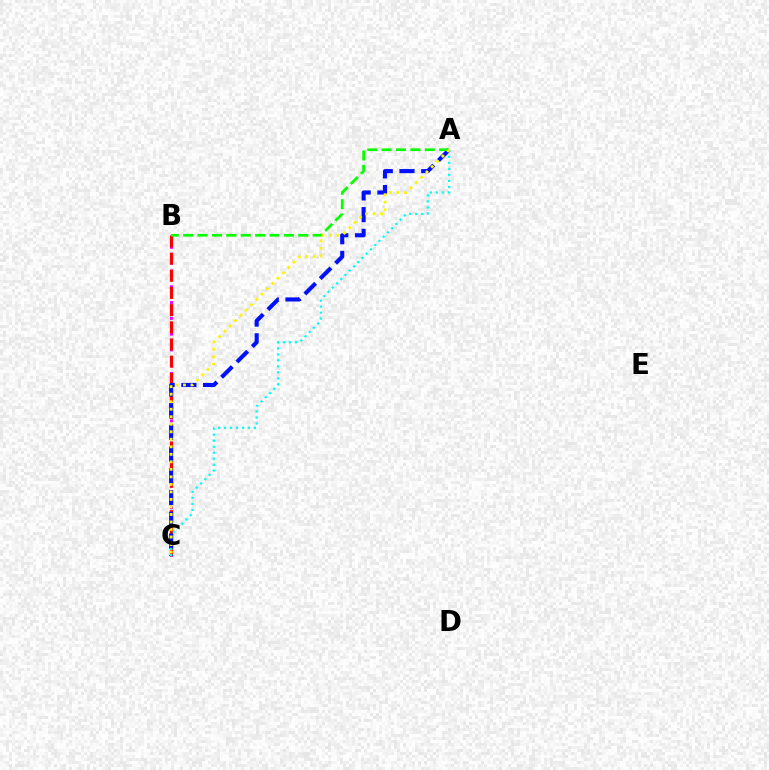{('B', 'C'): [{'color': '#ee00ff', 'line_style': 'dotted', 'thickness': 2.14}, {'color': '#ff0000', 'line_style': 'dashed', 'thickness': 2.33}], ('A', 'C'): [{'color': '#0010ff', 'line_style': 'dashed', 'thickness': 2.95}, {'color': '#00fff6', 'line_style': 'dotted', 'thickness': 1.63}, {'color': '#fcf500', 'line_style': 'dotted', 'thickness': 2.04}], ('A', 'B'): [{'color': '#08ff00', 'line_style': 'dashed', 'thickness': 1.95}]}